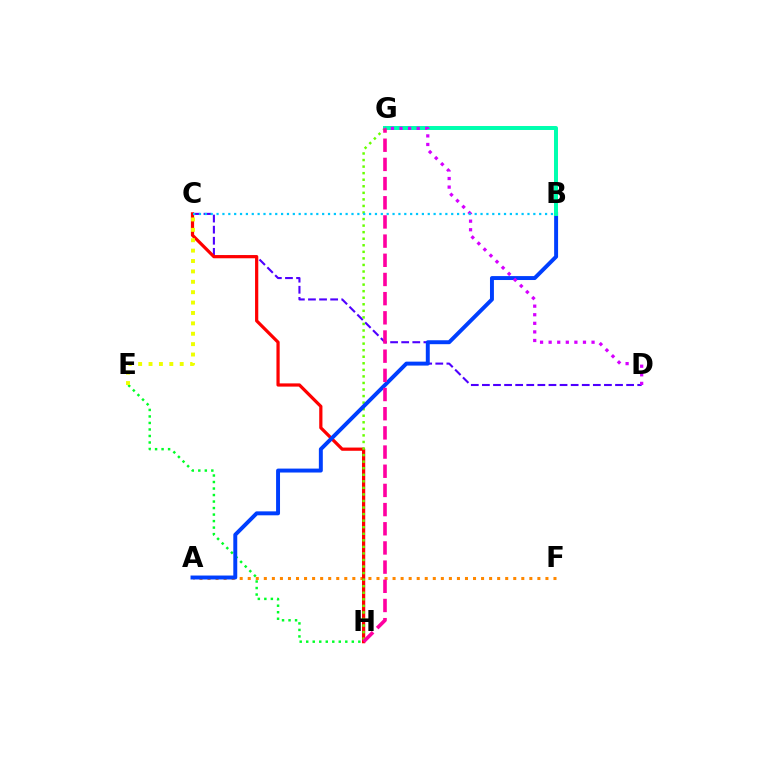{('E', 'H'): [{'color': '#00ff27', 'line_style': 'dotted', 'thickness': 1.77}], ('A', 'F'): [{'color': '#ff8800', 'line_style': 'dotted', 'thickness': 2.19}], ('C', 'D'): [{'color': '#4f00ff', 'line_style': 'dashed', 'thickness': 1.51}], ('C', 'H'): [{'color': '#ff0000', 'line_style': 'solid', 'thickness': 2.32}], ('G', 'H'): [{'color': '#66ff00', 'line_style': 'dotted', 'thickness': 1.78}, {'color': '#ff00a0', 'line_style': 'dashed', 'thickness': 2.61}], ('A', 'B'): [{'color': '#003fff', 'line_style': 'solid', 'thickness': 2.84}], ('B', 'G'): [{'color': '#00ffaf', 'line_style': 'solid', 'thickness': 2.86}], ('C', 'E'): [{'color': '#eeff00', 'line_style': 'dotted', 'thickness': 2.82}], ('D', 'G'): [{'color': '#d600ff', 'line_style': 'dotted', 'thickness': 2.33}], ('B', 'C'): [{'color': '#00c7ff', 'line_style': 'dotted', 'thickness': 1.59}]}